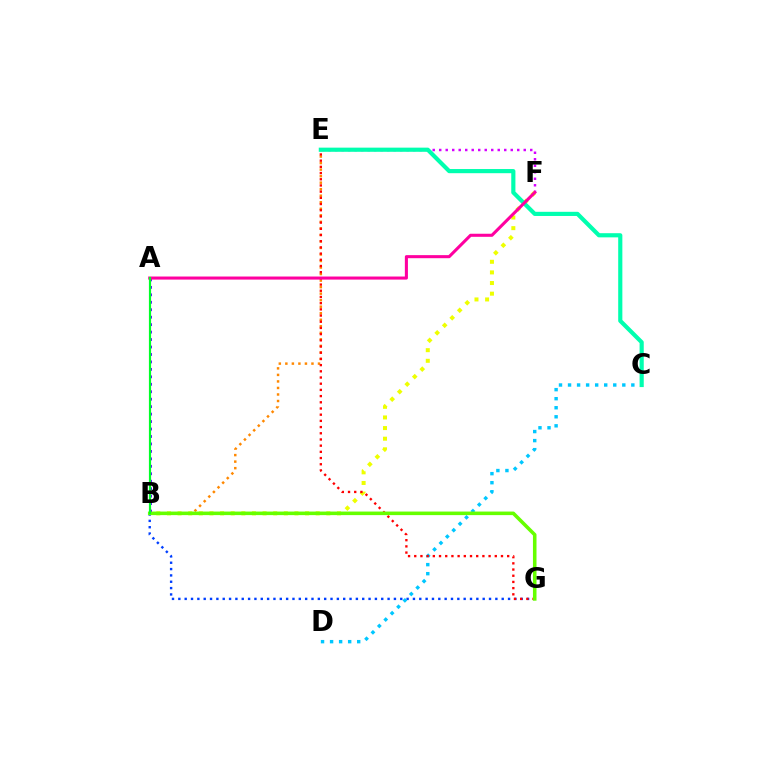{('B', 'G'): [{'color': '#003fff', 'line_style': 'dotted', 'thickness': 1.72}, {'color': '#66ff00', 'line_style': 'solid', 'thickness': 2.56}], ('A', 'B'): [{'color': '#4f00ff', 'line_style': 'dotted', 'thickness': 2.03}, {'color': '#00ff27', 'line_style': 'solid', 'thickness': 1.57}], ('C', 'D'): [{'color': '#00c7ff', 'line_style': 'dotted', 'thickness': 2.46}], ('B', 'E'): [{'color': '#ff8800', 'line_style': 'dotted', 'thickness': 1.77}], ('E', 'F'): [{'color': '#d600ff', 'line_style': 'dotted', 'thickness': 1.77}], ('B', 'F'): [{'color': '#eeff00', 'line_style': 'dotted', 'thickness': 2.89}], ('E', 'G'): [{'color': '#ff0000', 'line_style': 'dotted', 'thickness': 1.68}], ('C', 'E'): [{'color': '#00ffaf', 'line_style': 'solid', 'thickness': 2.99}], ('A', 'F'): [{'color': '#ff00a0', 'line_style': 'solid', 'thickness': 2.21}]}